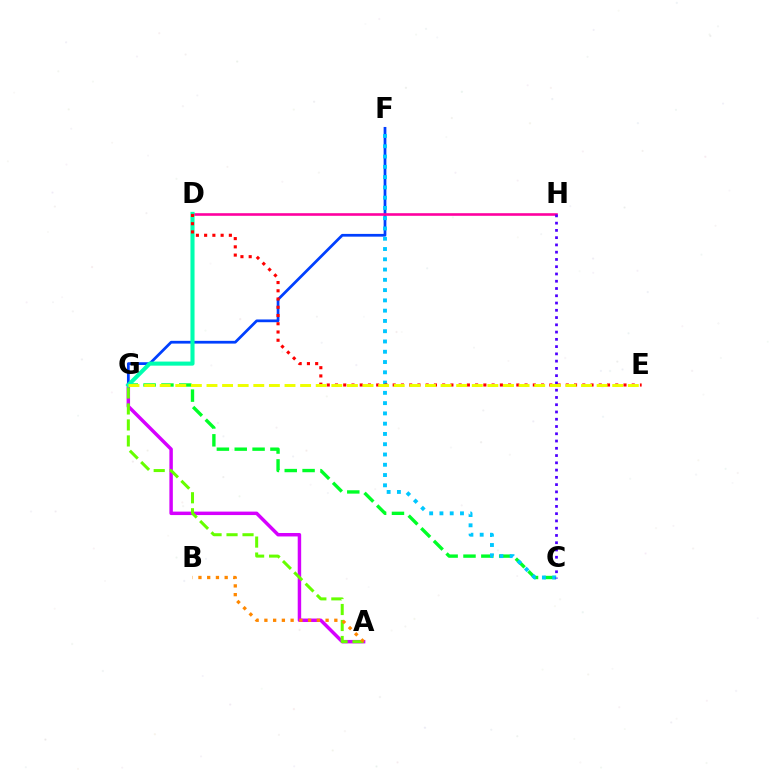{('A', 'G'): [{'color': '#d600ff', 'line_style': 'solid', 'thickness': 2.49}, {'color': '#66ff00', 'line_style': 'dashed', 'thickness': 2.17}], ('F', 'G'): [{'color': '#003fff', 'line_style': 'solid', 'thickness': 1.98}], ('C', 'G'): [{'color': '#00ff27', 'line_style': 'dashed', 'thickness': 2.42}], ('D', 'H'): [{'color': '#ff00a0', 'line_style': 'solid', 'thickness': 1.88}], ('C', 'F'): [{'color': '#00c7ff', 'line_style': 'dotted', 'thickness': 2.79}], ('D', 'G'): [{'color': '#00ffaf', 'line_style': 'solid', 'thickness': 2.94}], ('C', 'H'): [{'color': '#4f00ff', 'line_style': 'dotted', 'thickness': 1.97}], ('D', 'E'): [{'color': '#ff0000', 'line_style': 'dotted', 'thickness': 2.24}], ('A', 'B'): [{'color': '#ff8800', 'line_style': 'dotted', 'thickness': 2.38}], ('E', 'G'): [{'color': '#eeff00', 'line_style': 'dashed', 'thickness': 2.12}]}